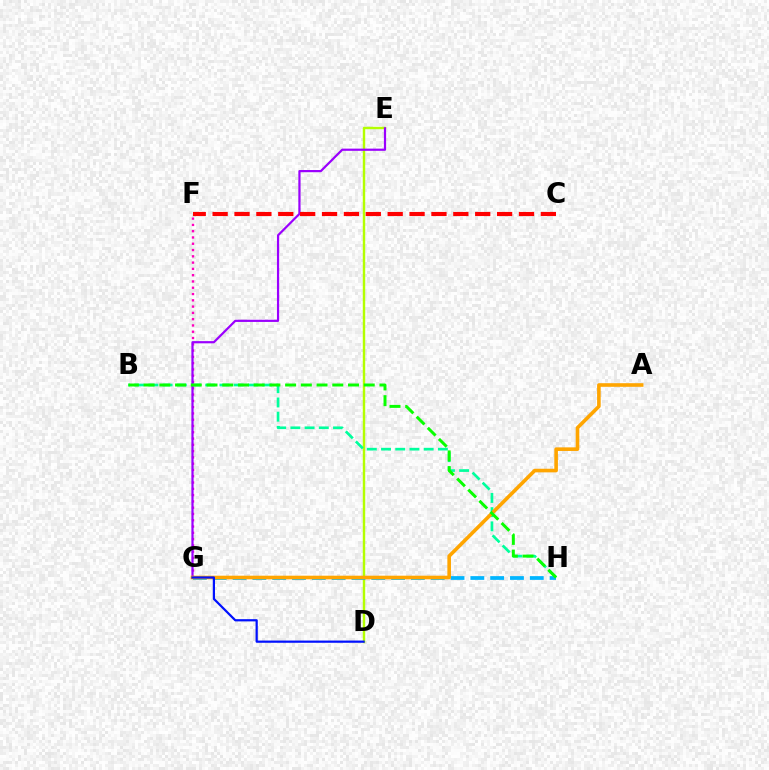{('D', 'E'): [{'color': '#b3ff00', 'line_style': 'solid', 'thickness': 1.74}], ('G', 'H'): [{'color': '#00b5ff', 'line_style': 'dashed', 'thickness': 2.69}], ('B', 'H'): [{'color': '#00ff9d', 'line_style': 'dashed', 'thickness': 1.93}, {'color': '#08ff00', 'line_style': 'dashed', 'thickness': 2.14}], ('F', 'G'): [{'color': '#ff00bd', 'line_style': 'dotted', 'thickness': 1.71}], ('E', 'G'): [{'color': '#9b00ff', 'line_style': 'solid', 'thickness': 1.58}], ('A', 'G'): [{'color': '#ffa500', 'line_style': 'solid', 'thickness': 2.6}], ('C', 'F'): [{'color': '#ff0000', 'line_style': 'dashed', 'thickness': 2.97}], ('D', 'G'): [{'color': '#0010ff', 'line_style': 'solid', 'thickness': 1.6}]}